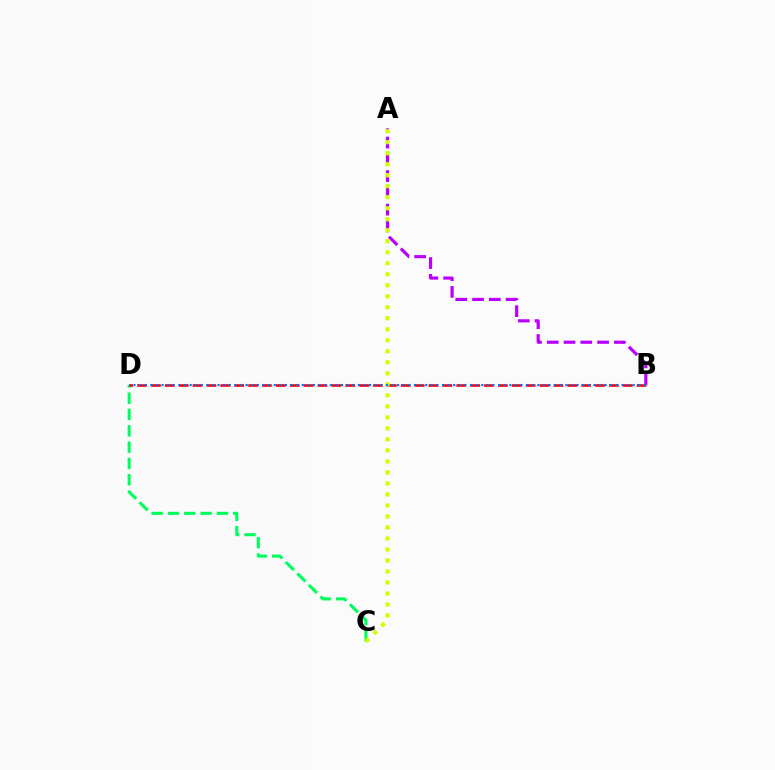{('A', 'B'): [{'color': '#b900ff', 'line_style': 'dashed', 'thickness': 2.28}], ('C', 'D'): [{'color': '#00ff5c', 'line_style': 'dashed', 'thickness': 2.22}], ('B', 'D'): [{'color': '#ff0000', 'line_style': 'dashed', 'thickness': 1.89}, {'color': '#0074ff', 'line_style': 'dotted', 'thickness': 1.52}], ('A', 'C'): [{'color': '#d1ff00', 'line_style': 'dotted', 'thickness': 2.99}]}